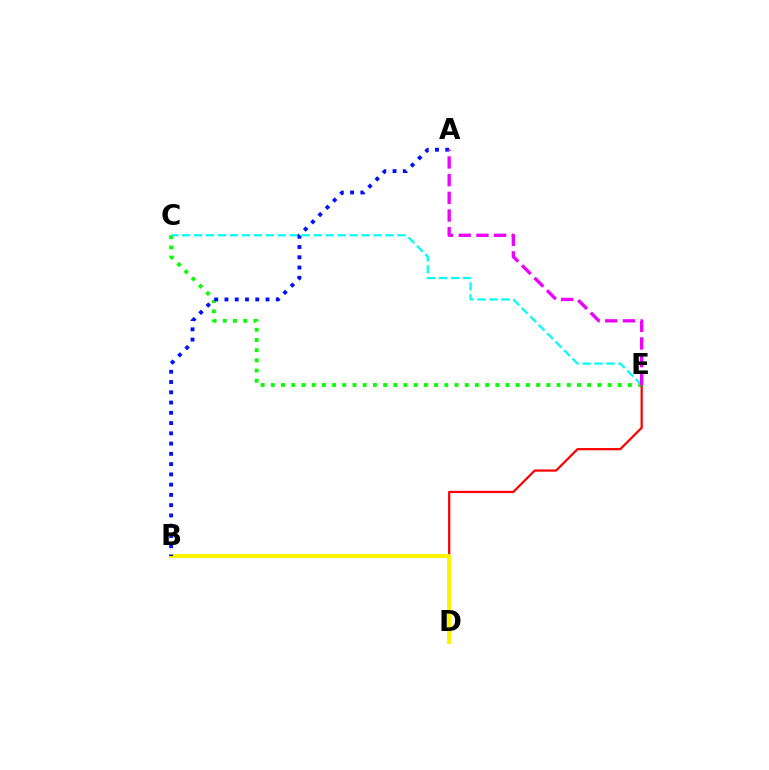{('C', 'E'): [{'color': '#08ff00', 'line_style': 'dotted', 'thickness': 2.77}, {'color': '#00fff6', 'line_style': 'dashed', 'thickness': 1.63}], ('D', 'E'): [{'color': '#ff0000', 'line_style': 'solid', 'thickness': 1.61}], ('B', 'D'): [{'color': '#fcf500', 'line_style': 'solid', 'thickness': 2.85}], ('A', 'B'): [{'color': '#0010ff', 'line_style': 'dotted', 'thickness': 2.79}], ('A', 'E'): [{'color': '#ee00ff', 'line_style': 'dashed', 'thickness': 2.4}]}